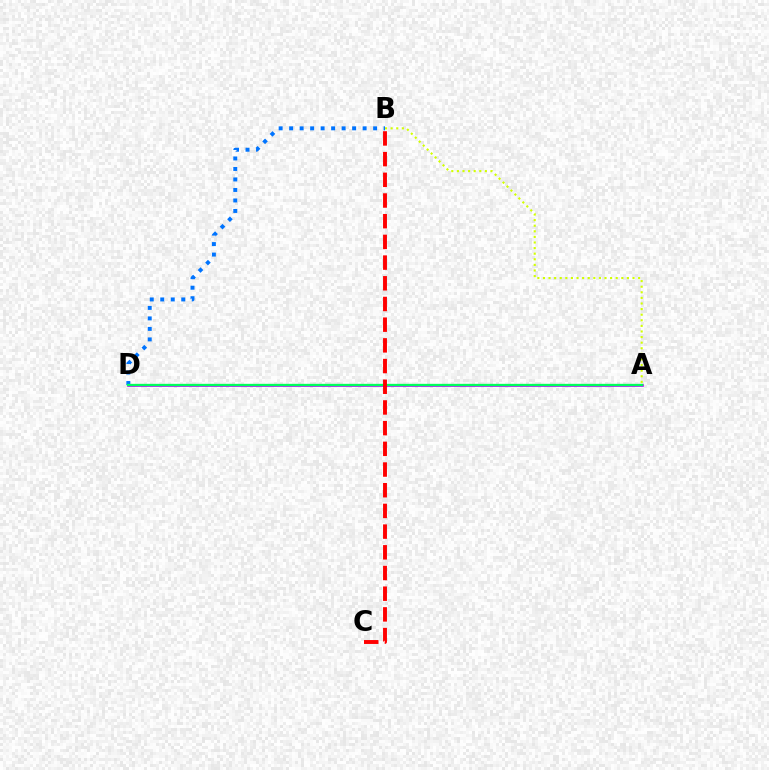{('B', 'D'): [{'color': '#0074ff', 'line_style': 'dotted', 'thickness': 2.85}], ('A', 'B'): [{'color': '#d1ff00', 'line_style': 'dotted', 'thickness': 1.52}], ('A', 'D'): [{'color': '#b900ff', 'line_style': 'solid', 'thickness': 1.9}, {'color': '#00ff5c', 'line_style': 'solid', 'thickness': 1.67}], ('B', 'C'): [{'color': '#ff0000', 'line_style': 'dashed', 'thickness': 2.81}]}